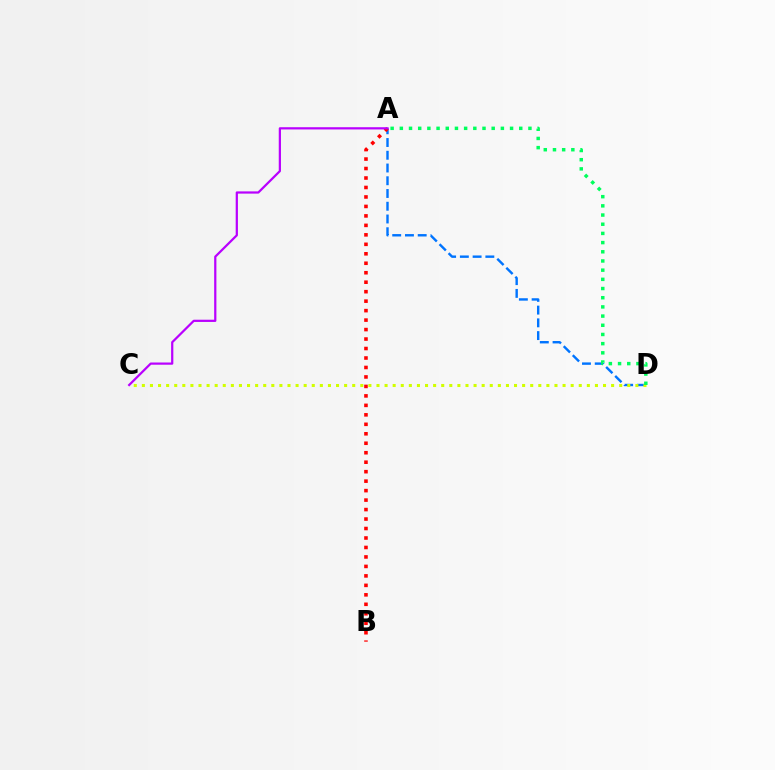{('A', 'D'): [{'color': '#0074ff', 'line_style': 'dashed', 'thickness': 1.73}, {'color': '#00ff5c', 'line_style': 'dotted', 'thickness': 2.5}], ('C', 'D'): [{'color': '#d1ff00', 'line_style': 'dotted', 'thickness': 2.2}], ('A', 'B'): [{'color': '#ff0000', 'line_style': 'dotted', 'thickness': 2.57}], ('A', 'C'): [{'color': '#b900ff', 'line_style': 'solid', 'thickness': 1.6}]}